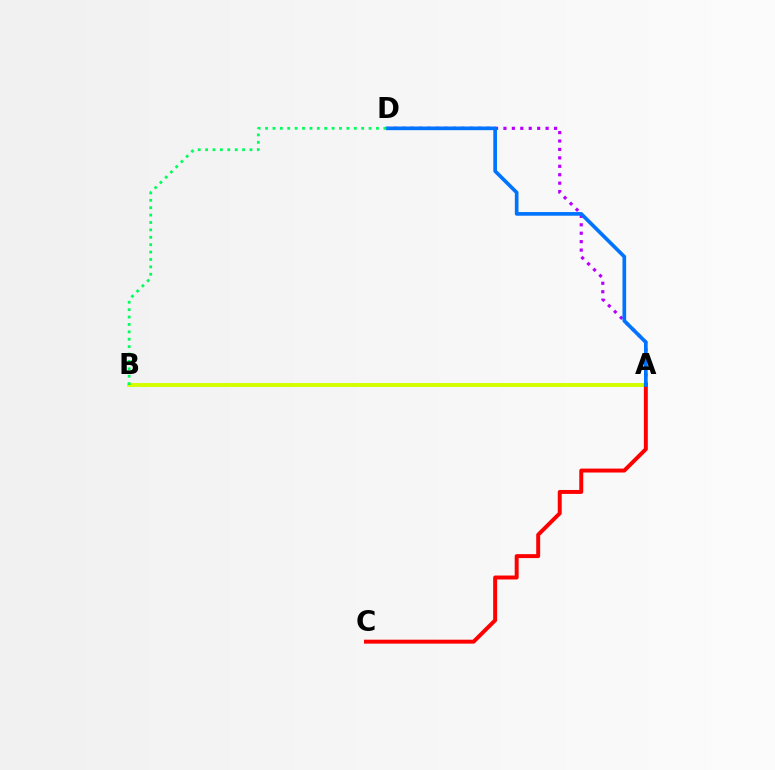{('A', 'B'): [{'color': '#d1ff00', 'line_style': 'solid', 'thickness': 2.83}], ('A', 'C'): [{'color': '#ff0000', 'line_style': 'solid', 'thickness': 2.84}], ('A', 'D'): [{'color': '#b900ff', 'line_style': 'dotted', 'thickness': 2.29}, {'color': '#0074ff', 'line_style': 'solid', 'thickness': 2.64}], ('B', 'D'): [{'color': '#00ff5c', 'line_style': 'dotted', 'thickness': 2.01}]}